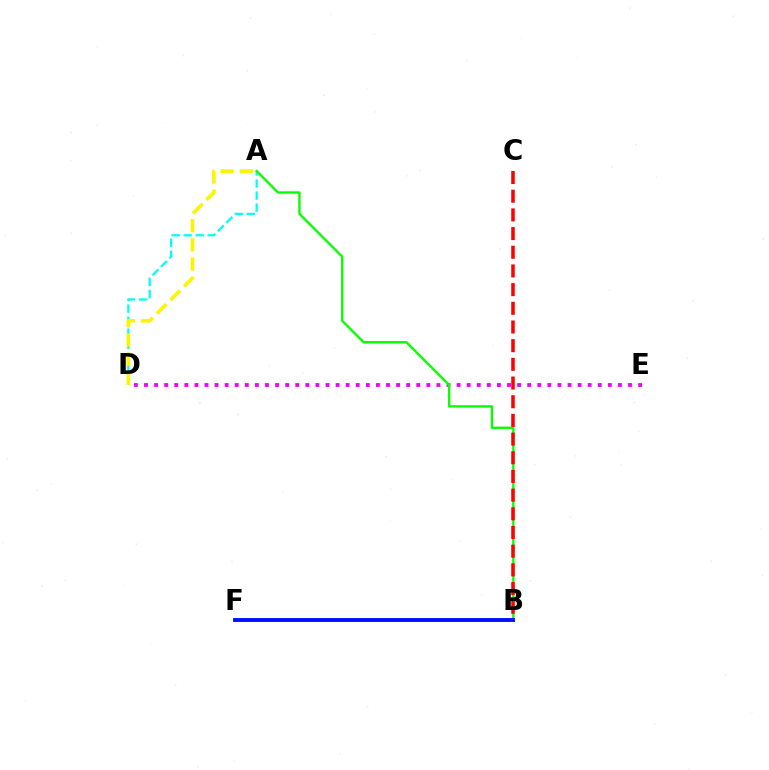{('D', 'E'): [{'color': '#ee00ff', 'line_style': 'dotted', 'thickness': 2.74}], ('A', 'D'): [{'color': '#00fff6', 'line_style': 'dashed', 'thickness': 1.63}, {'color': '#fcf500', 'line_style': 'dashed', 'thickness': 2.6}], ('A', 'B'): [{'color': '#08ff00', 'line_style': 'solid', 'thickness': 1.7}], ('B', 'F'): [{'color': '#0010ff', 'line_style': 'solid', 'thickness': 2.8}], ('B', 'C'): [{'color': '#ff0000', 'line_style': 'dashed', 'thickness': 2.54}]}